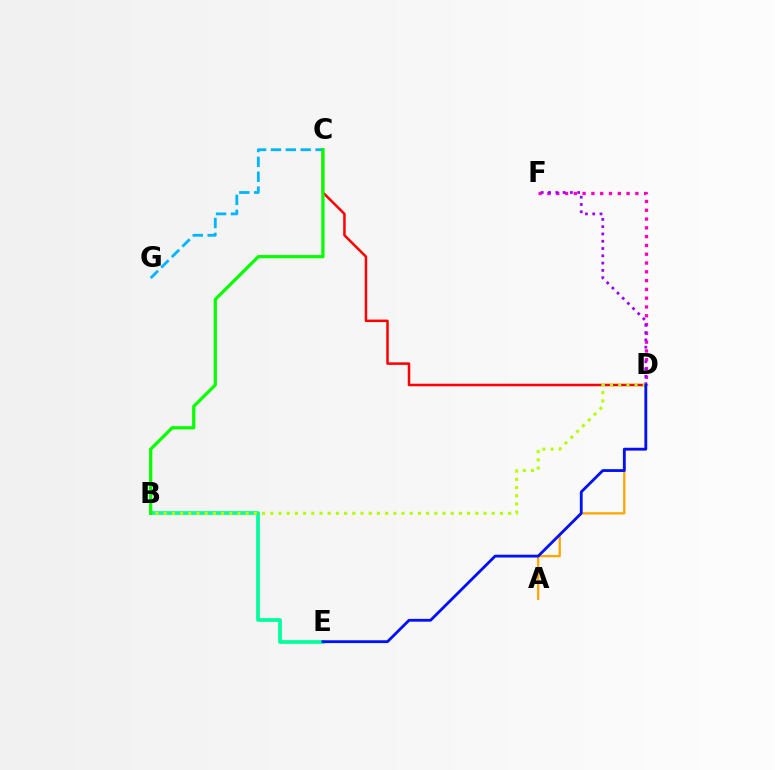{('D', 'F'): [{'color': '#ff00bd', 'line_style': 'dotted', 'thickness': 2.39}, {'color': '#9b00ff', 'line_style': 'dotted', 'thickness': 1.98}], ('C', 'G'): [{'color': '#00b5ff', 'line_style': 'dashed', 'thickness': 2.02}], ('B', 'E'): [{'color': '#00ff9d', 'line_style': 'solid', 'thickness': 2.68}], ('C', 'D'): [{'color': '#ff0000', 'line_style': 'solid', 'thickness': 1.81}], ('A', 'D'): [{'color': '#ffa500', 'line_style': 'solid', 'thickness': 1.64}], ('B', 'C'): [{'color': '#08ff00', 'line_style': 'solid', 'thickness': 2.33}], ('B', 'D'): [{'color': '#b3ff00', 'line_style': 'dotted', 'thickness': 2.23}], ('D', 'E'): [{'color': '#0010ff', 'line_style': 'solid', 'thickness': 2.02}]}